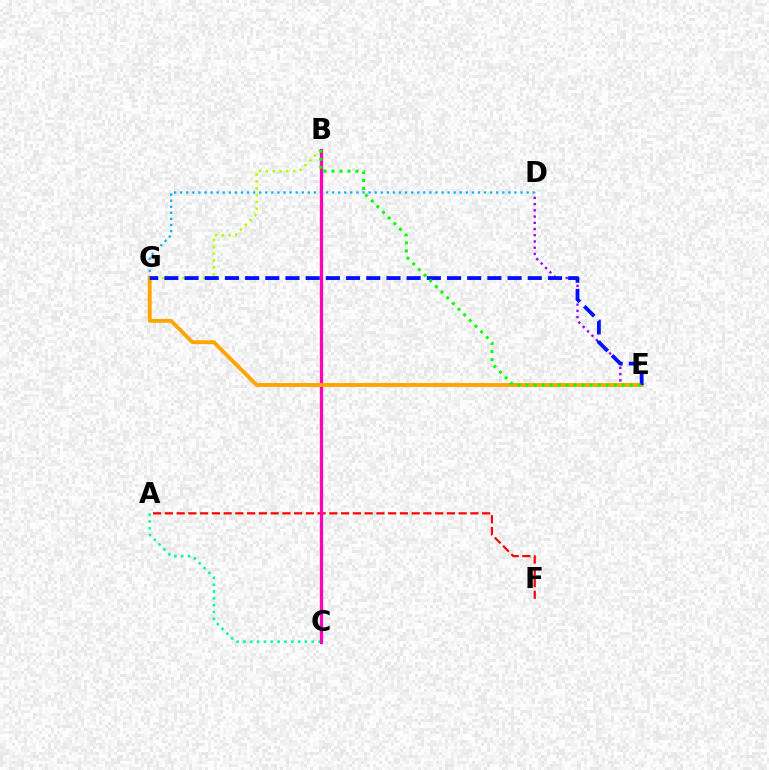{('B', 'G'): [{'color': '#b3ff00', 'line_style': 'dotted', 'thickness': 1.86}], ('D', 'E'): [{'color': '#9b00ff', 'line_style': 'dotted', 'thickness': 1.69}], ('D', 'G'): [{'color': '#00b5ff', 'line_style': 'dotted', 'thickness': 1.65}], ('A', 'F'): [{'color': '#ff0000', 'line_style': 'dashed', 'thickness': 1.6}], ('A', 'C'): [{'color': '#00ff9d', 'line_style': 'dotted', 'thickness': 1.85}], ('B', 'C'): [{'color': '#ff00bd', 'line_style': 'solid', 'thickness': 2.36}], ('E', 'G'): [{'color': '#ffa500', 'line_style': 'solid', 'thickness': 2.8}, {'color': '#0010ff', 'line_style': 'dashed', 'thickness': 2.74}], ('B', 'E'): [{'color': '#08ff00', 'line_style': 'dotted', 'thickness': 2.18}]}